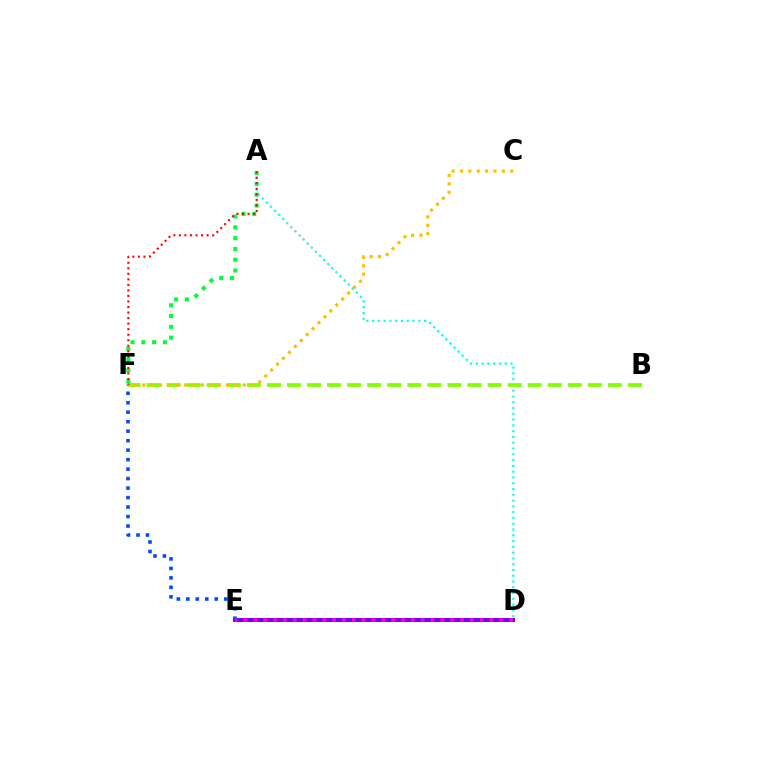{('A', 'F'): [{'color': '#00ff39', 'line_style': 'dotted', 'thickness': 2.93}, {'color': '#ff0000', 'line_style': 'dotted', 'thickness': 1.5}], ('D', 'E'): [{'color': '#7200ff', 'line_style': 'solid', 'thickness': 2.87}, {'color': '#ff00cf', 'line_style': 'dotted', 'thickness': 2.67}], ('E', 'F'): [{'color': '#004bff', 'line_style': 'dotted', 'thickness': 2.58}], ('A', 'D'): [{'color': '#00fff6', 'line_style': 'dotted', 'thickness': 1.57}], ('B', 'F'): [{'color': '#84ff00', 'line_style': 'dashed', 'thickness': 2.73}], ('C', 'F'): [{'color': '#ffbd00', 'line_style': 'dotted', 'thickness': 2.28}]}